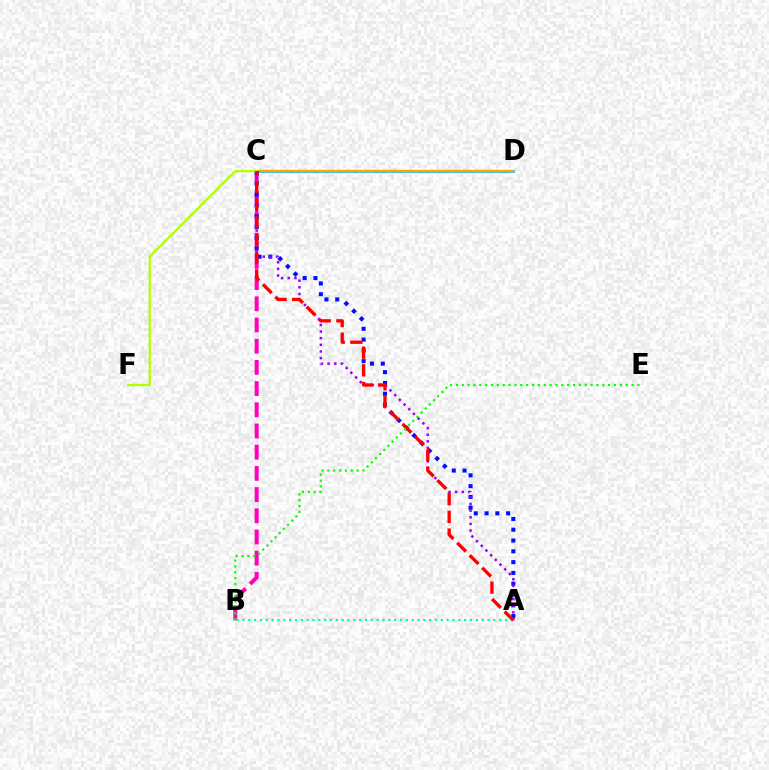{('B', 'C'): [{'color': '#ff00bd', 'line_style': 'dashed', 'thickness': 2.88}], ('C', 'D'): [{'color': '#00b5ff', 'line_style': 'solid', 'thickness': 1.88}, {'color': '#ffa500', 'line_style': 'solid', 'thickness': 1.69}], ('A', 'C'): [{'color': '#0010ff', 'line_style': 'dotted', 'thickness': 2.93}, {'color': '#9b00ff', 'line_style': 'dotted', 'thickness': 1.8}, {'color': '#ff0000', 'line_style': 'dashed', 'thickness': 2.4}], ('C', 'F'): [{'color': '#b3ff00', 'line_style': 'solid', 'thickness': 1.65}], ('A', 'B'): [{'color': '#00ff9d', 'line_style': 'dotted', 'thickness': 1.59}], ('B', 'E'): [{'color': '#08ff00', 'line_style': 'dotted', 'thickness': 1.59}]}